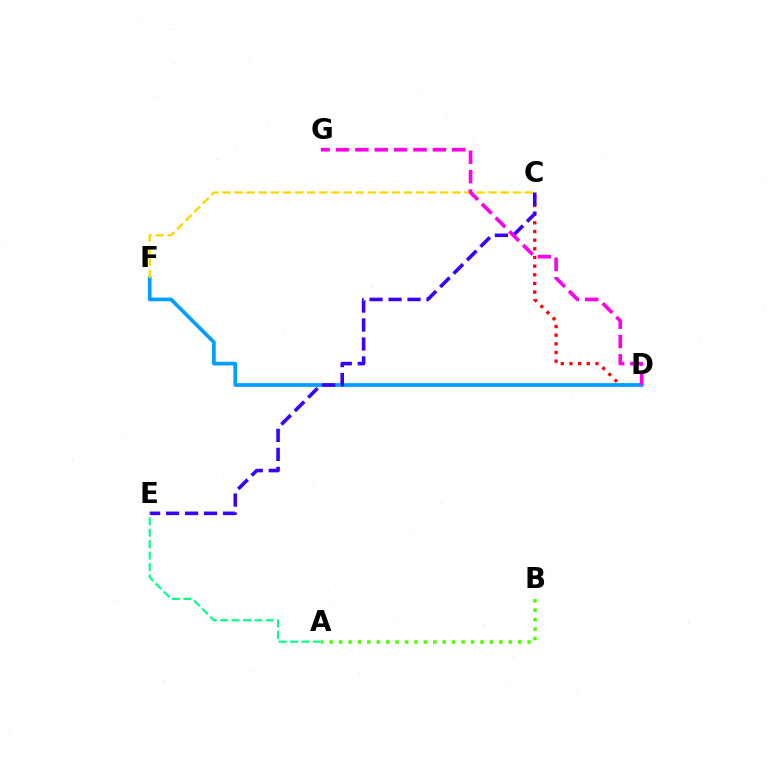{('A', 'B'): [{'color': '#4fff00', 'line_style': 'dotted', 'thickness': 2.56}], ('C', 'D'): [{'color': '#ff0000', 'line_style': 'dotted', 'thickness': 2.35}], ('D', 'F'): [{'color': '#009eff', 'line_style': 'solid', 'thickness': 2.66}], ('C', 'F'): [{'color': '#ffd500', 'line_style': 'dashed', 'thickness': 1.64}], ('C', 'E'): [{'color': '#3700ff', 'line_style': 'dashed', 'thickness': 2.58}], ('A', 'E'): [{'color': '#00ff86', 'line_style': 'dashed', 'thickness': 1.55}], ('D', 'G'): [{'color': '#ff00ed', 'line_style': 'dashed', 'thickness': 2.63}]}